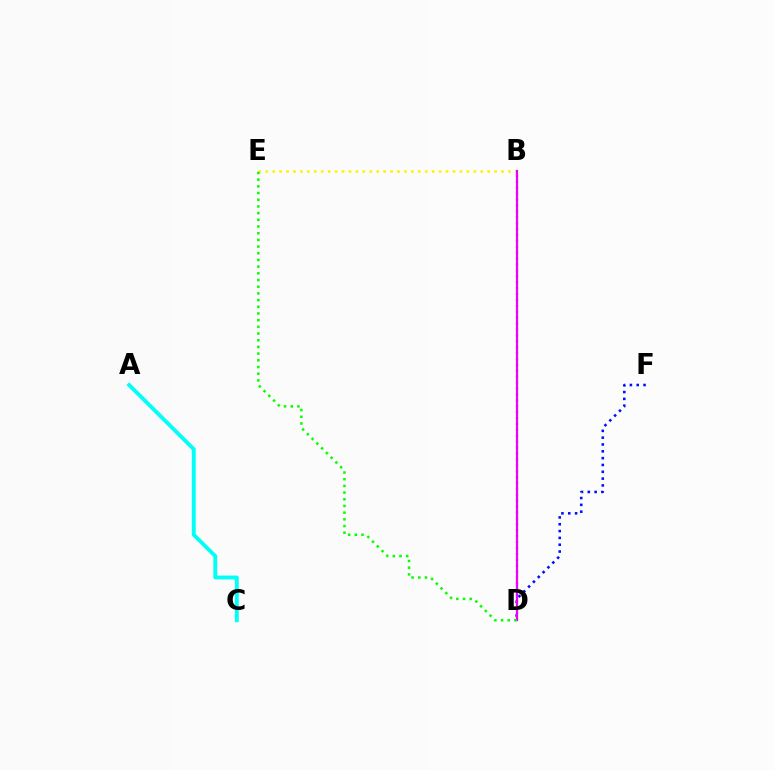{('B', 'E'): [{'color': '#fcf500', 'line_style': 'dotted', 'thickness': 1.88}], ('B', 'D'): [{'color': '#ff0000', 'line_style': 'dotted', 'thickness': 1.6}, {'color': '#ee00ff', 'line_style': 'solid', 'thickness': 1.58}], ('D', 'F'): [{'color': '#0010ff', 'line_style': 'dotted', 'thickness': 1.85}], ('D', 'E'): [{'color': '#08ff00', 'line_style': 'dotted', 'thickness': 1.82}], ('A', 'C'): [{'color': '#00fff6', 'line_style': 'solid', 'thickness': 2.79}]}